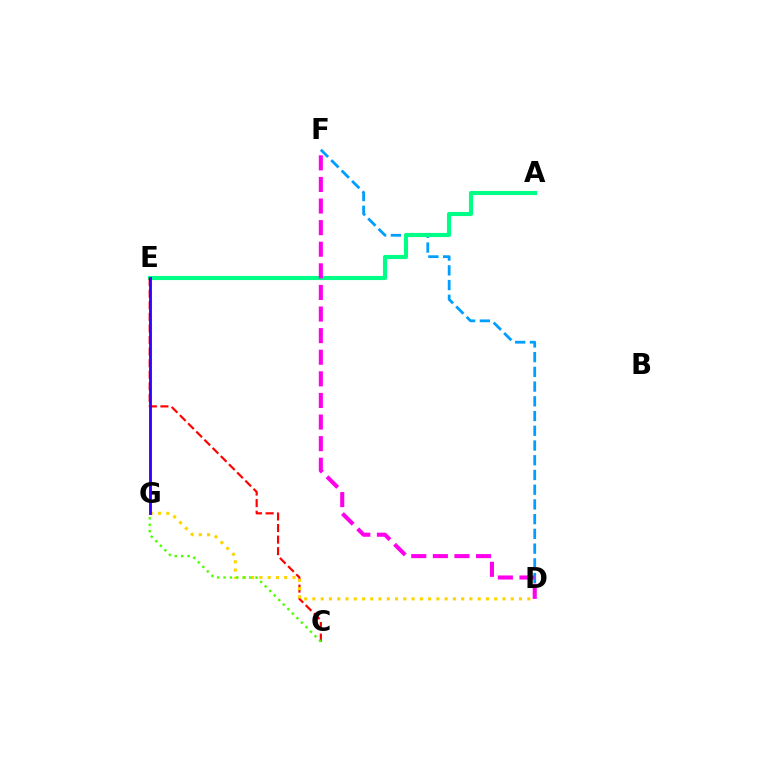{('D', 'F'): [{'color': '#009eff', 'line_style': 'dashed', 'thickness': 2.0}, {'color': '#ff00ed', 'line_style': 'dashed', 'thickness': 2.93}], ('A', 'E'): [{'color': '#00ff86', 'line_style': 'solid', 'thickness': 2.97}], ('C', 'E'): [{'color': '#ff0000', 'line_style': 'dashed', 'thickness': 1.57}], ('D', 'G'): [{'color': '#ffd500', 'line_style': 'dotted', 'thickness': 2.25}], ('E', 'G'): [{'color': '#3700ff', 'line_style': 'solid', 'thickness': 2.07}], ('C', 'G'): [{'color': '#4fff00', 'line_style': 'dotted', 'thickness': 1.74}]}